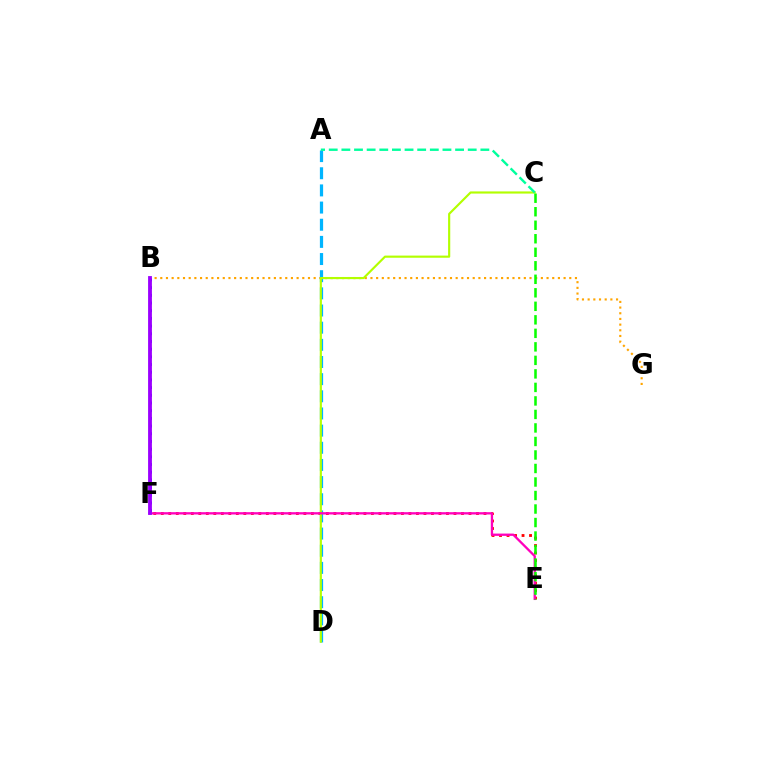{('B', 'F'): [{'color': '#0010ff', 'line_style': 'dotted', 'thickness': 2.09}, {'color': '#9b00ff', 'line_style': 'solid', 'thickness': 2.75}], ('E', 'F'): [{'color': '#ff0000', 'line_style': 'dotted', 'thickness': 2.04}, {'color': '#ff00bd', 'line_style': 'solid', 'thickness': 1.66}], ('B', 'G'): [{'color': '#ffa500', 'line_style': 'dotted', 'thickness': 1.54}], ('A', 'D'): [{'color': '#00b5ff', 'line_style': 'dashed', 'thickness': 2.33}], ('C', 'D'): [{'color': '#b3ff00', 'line_style': 'solid', 'thickness': 1.55}], ('A', 'C'): [{'color': '#00ff9d', 'line_style': 'dashed', 'thickness': 1.72}], ('C', 'E'): [{'color': '#08ff00', 'line_style': 'dashed', 'thickness': 1.84}]}